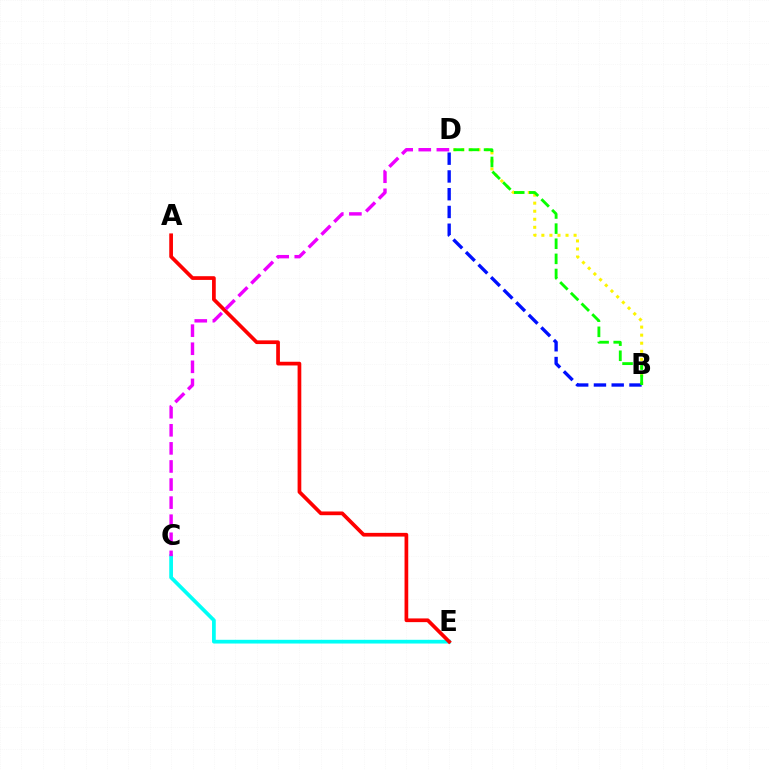{('B', 'D'): [{'color': '#fcf500', 'line_style': 'dotted', 'thickness': 2.19}, {'color': '#0010ff', 'line_style': 'dashed', 'thickness': 2.41}, {'color': '#08ff00', 'line_style': 'dashed', 'thickness': 2.05}], ('C', 'E'): [{'color': '#00fff6', 'line_style': 'solid', 'thickness': 2.68}], ('A', 'E'): [{'color': '#ff0000', 'line_style': 'solid', 'thickness': 2.67}], ('C', 'D'): [{'color': '#ee00ff', 'line_style': 'dashed', 'thickness': 2.46}]}